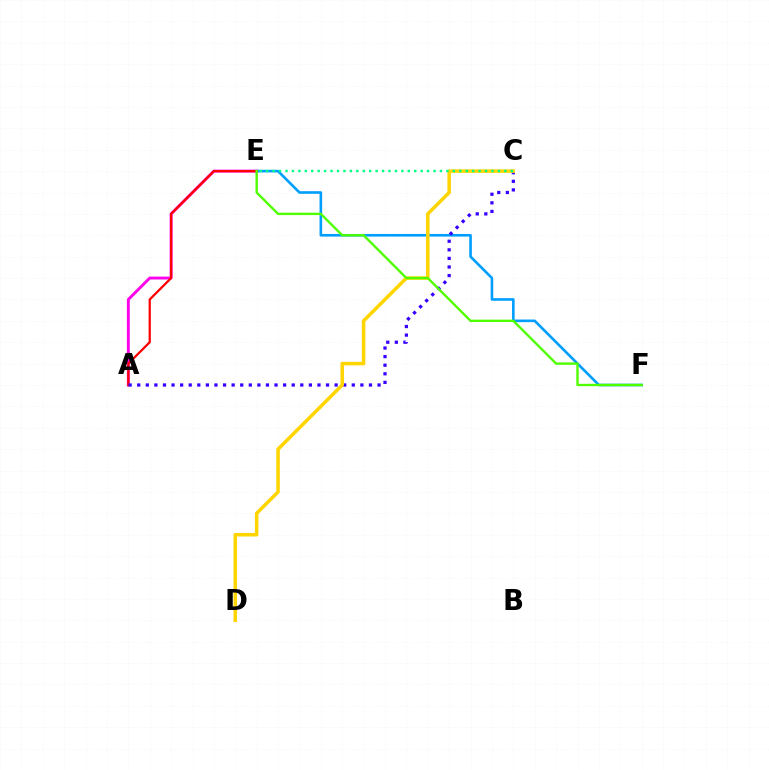{('E', 'F'): [{'color': '#009eff', 'line_style': 'solid', 'thickness': 1.88}, {'color': '#4fff00', 'line_style': 'solid', 'thickness': 1.71}], ('A', 'E'): [{'color': '#ff00ed', 'line_style': 'solid', 'thickness': 2.08}, {'color': '#ff0000', 'line_style': 'solid', 'thickness': 1.62}], ('A', 'C'): [{'color': '#3700ff', 'line_style': 'dotted', 'thickness': 2.33}], ('C', 'D'): [{'color': '#ffd500', 'line_style': 'solid', 'thickness': 2.54}], ('C', 'E'): [{'color': '#00ff86', 'line_style': 'dotted', 'thickness': 1.75}]}